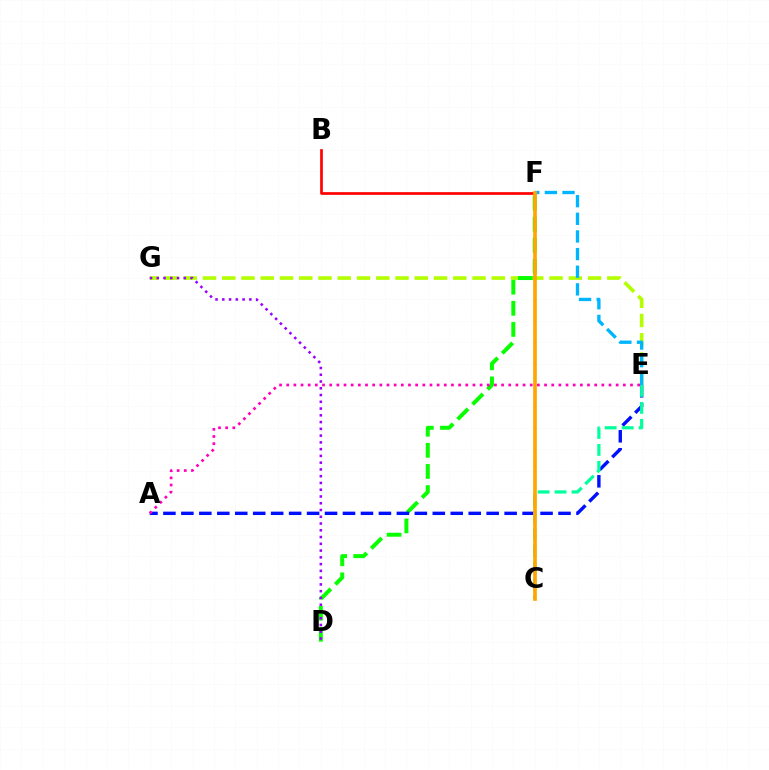{('B', 'F'): [{'color': '#ff0000', 'line_style': 'solid', 'thickness': 1.94}], ('E', 'G'): [{'color': '#b3ff00', 'line_style': 'dashed', 'thickness': 2.62}], ('D', 'F'): [{'color': '#08ff00', 'line_style': 'dashed', 'thickness': 2.87}], ('D', 'G'): [{'color': '#9b00ff', 'line_style': 'dotted', 'thickness': 1.84}], ('A', 'E'): [{'color': '#0010ff', 'line_style': 'dashed', 'thickness': 2.44}, {'color': '#ff00bd', 'line_style': 'dotted', 'thickness': 1.95}], ('C', 'E'): [{'color': '#00ff9d', 'line_style': 'dashed', 'thickness': 2.3}], ('E', 'F'): [{'color': '#00b5ff', 'line_style': 'dashed', 'thickness': 2.4}], ('C', 'F'): [{'color': '#ffa500', 'line_style': 'solid', 'thickness': 2.63}]}